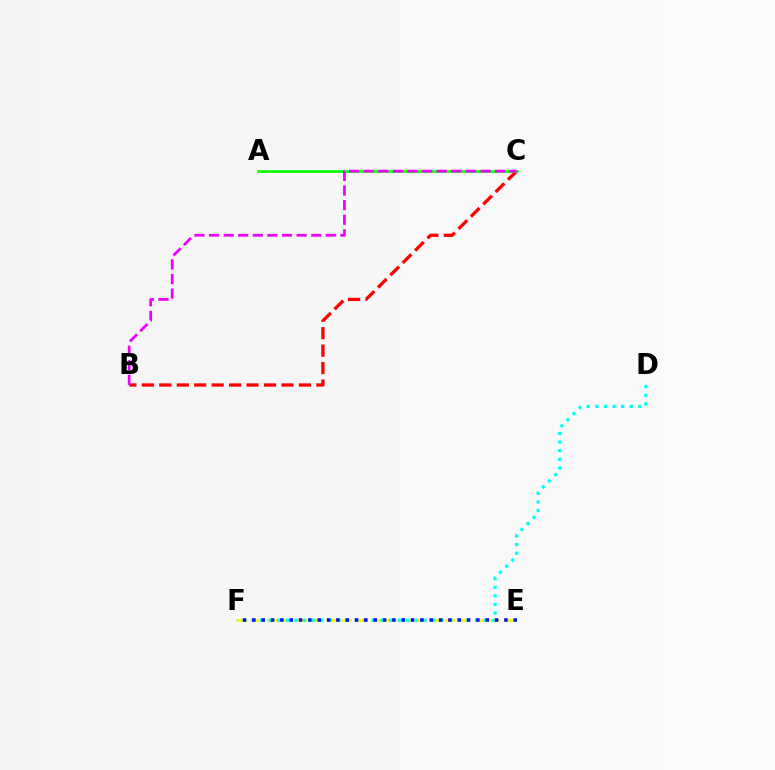{('E', 'F'): [{'color': '#fcf500', 'line_style': 'dashed', 'thickness': 2.01}, {'color': '#0010ff', 'line_style': 'dotted', 'thickness': 2.54}], ('B', 'C'): [{'color': '#ff0000', 'line_style': 'dashed', 'thickness': 2.37}, {'color': '#ee00ff', 'line_style': 'dashed', 'thickness': 1.98}], ('A', 'C'): [{'color': '#08ff00', 'line_style': 'solid', 'thickness': 1.92}], ('D', 'F'): [{'color': '#00fff6', 'line_style': 'dotted', 'thickness': 2.34}]}